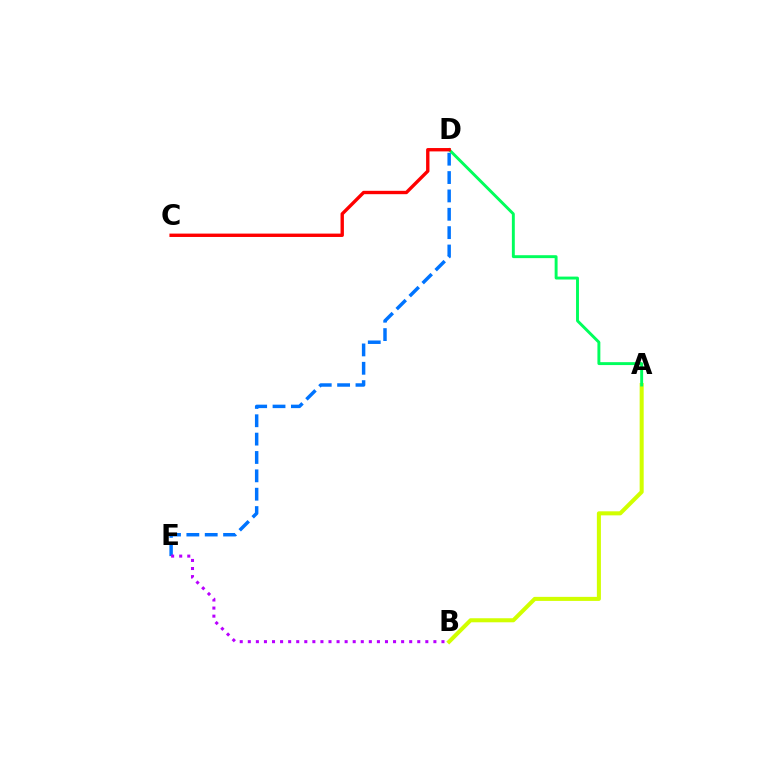{('A', 'B'): [{'color': '#d1ff00', 'line_style': 'solid', 'thickness': 2.91}], ('D', 'E'): [{'color': '#0074ff', 'line_style': 'dashed', 'thickness': 2.49}], ('B', 'E'): [{'color': '#b900ff', 'line_style': 'dotted', 'thickness': 2.19}], ('A', 'D'): [{'color': '#00ff5c', 'line_style': 'solid', 'thickness': 2.1}], ('C', 'D'): [{'color': '#ff0000', 'line_style': 'solid', 'thickness': 2.42}]}